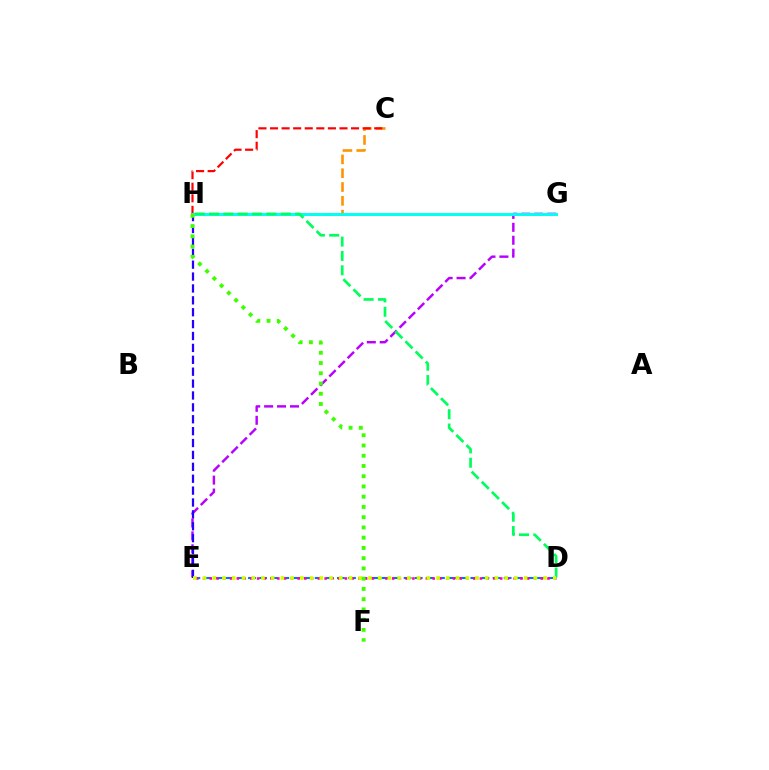{('E', 'G'): [{'color': '#b900ff', 'line_style': 'dashed', 'thickness': 1.76}], ('C', 'H'): [{'color': '#ff9400', 'line_style': 'dashed', 'thickness': 1.88}, {'color': '#ff0000', 'line_style': 'dashed', 'thickness': 1.57}], ('D', 'E'): [{'color': '#0074ff', 'line_style': 'dashed', 'thickness': 1.51}, {'color': '#ff00ac', 'line_style': 'dotted', 'thickness': 1.83}, {'color': '#d1ff00', 'line_style': 'dotted', 'thickness': 2.64}], ('E', 'H'): [{'color': '#2500ff', 'line_style': 'dashed', 'thickness': 1.62}], ('G', 'H'): [{'color': '#00fff6', 'line_style': 'solid', 'thickness': 2.14}], ('D', 'H'): [{'color': '#00ff5c', 'line_style': 'dashed', 'thickness': 1.95}], ('F', 'H'): [{'color': '#3dff00', 'line_style': 'dotted', 'thickness': 2.78}]}